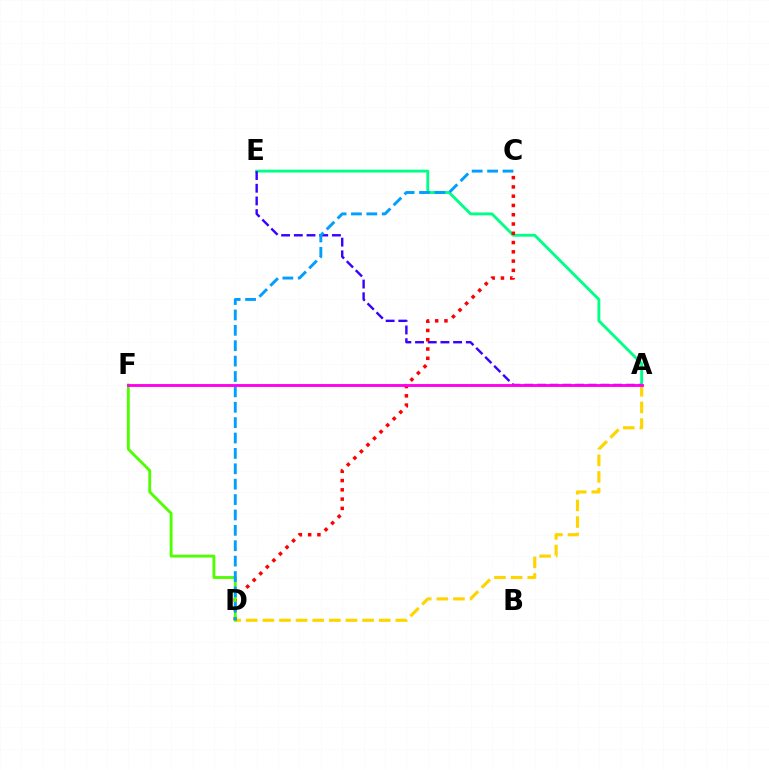{('A', 'E'): [{'color': '#00ff86', 'line_style': 'solid', 'thickness': 2.06}, {'color': '#3700ff', 'line_style': 'dashed', 'thickness': 1.72}], ('A', 'D'): [{'color': '#ffd500', 'line_style': 'dashed', 'thickness': 2.26}], ('C', 'D'): [{'color': '#ff0000', 'line_style': 'dotted', 'thickness': 2.52}, {'color': '#009eff', 'line_style': 'dashed', 'thickness': 2.09}], ('D', 'F'): [{'color': '#4fff00', 'line_style': 'solid', 'thickness': 2.06}], ('A', 'F'): [{'color': '#ff00ed', 'line_style': 'solid', 'thickness': 2.06}]}